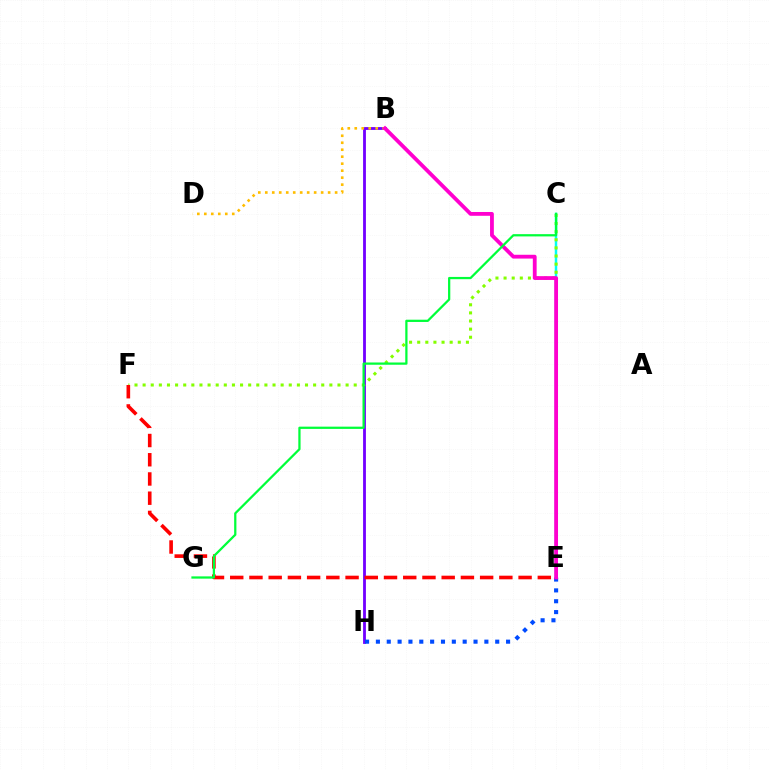{('C', 'E'): [{'color': '#00fff6', 'line_style': 'solid', 'thickness': 1.78}], ('B', 'H'): [{'color': '#7200ff', 'line_style': 'solid', 'thickness': 2.03}], ('C', 'F'): [{'color': '#84ff00', 'line_style': 'dotted', 'thickness': 2.21}], ('B', 'D'): [{'color': '#ffbd00', 'line_style': 'dotted', 'thickness': 1.9}], ('E', 'H'): [{'color': '#004bff', 'line_style': 'dotted', 'thickness': 2.95}], ('B', 'E'): [{'color': '#ff00cf', 'line_style': 'solid', 'thickness': 2.74}], ('E', 'F'): [{'color': '#ff0000', 'line_style': 'dashed', 'thickness': 2.61}], ('C', 'G'): [{'color': '#00ff39', 'line_style': 'solid', 'thickness': 1.62}]}